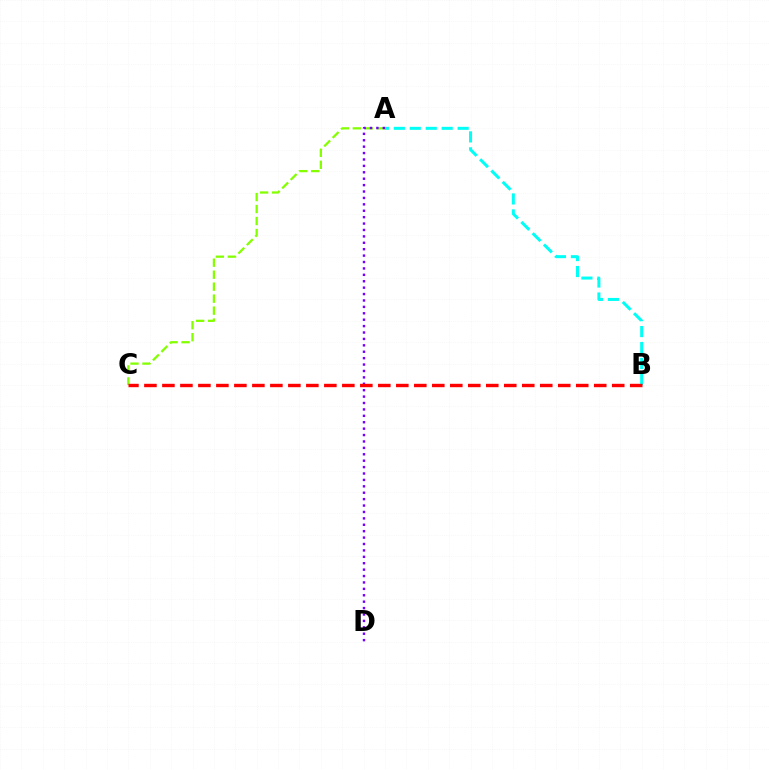{('A', 'C'): [{'color': '#84ff00', 'line_style': 'dashed', 'thickness': 1.63}], ('A', 'B'): [{'color': '#00fff6', 'line_style': 'dashed', 'thickness': 2.17}], ('A', 'D'): [{'color': '#7200ff', 'line_style': 'dotted', 'thickness': 1.74}], ('B', 'C'): [{'color': '#ff0000', 'line_style': 'dashed', 'thickness': 2.44}]}